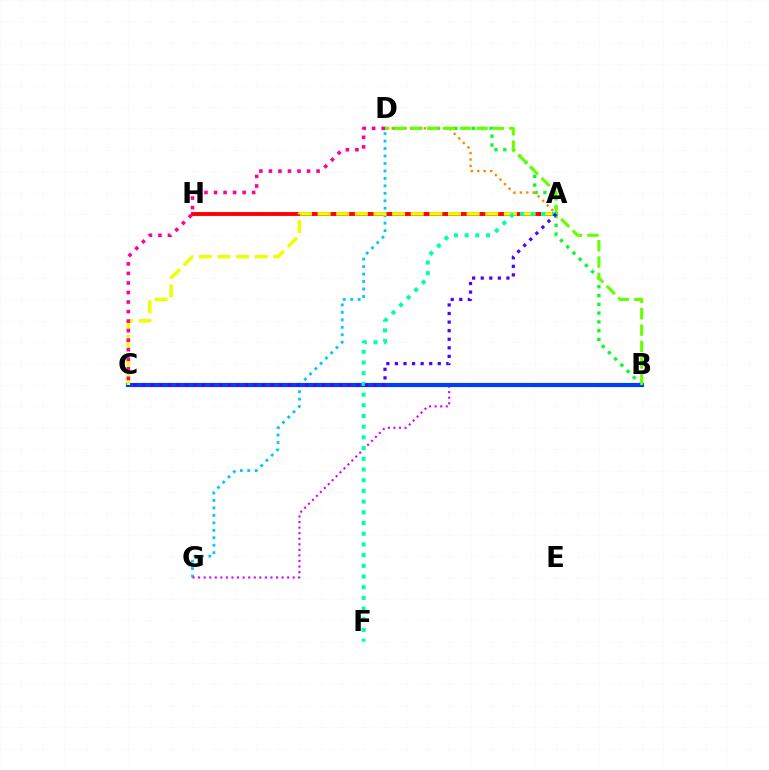{('B', 'D'): [{'color': '#00ff27', 'line_style': 'dotted', 'thickness': 2.39}, {'color': '#66ff00', 'line_style': 'dashed', 'thickness': 2.23}], ('A', 'D'): [{'color': '#ff8800', 'line_style': 'dotted', 'thickness': 1.75}], ('A', 'H'): [{'color': '#ff0000', 'line_style': 'solid', 'thickness': 2.8}], ('D', 'G'): [{'color': '#00c7ff', 'line_style': 'dotted', 'thickness': 2.03}], ('B', 'G'): [{'color': '#d600ff', 'line_style': 'dotted', 'thickness': 1.51}], ('B', 'C'): [{'color': '#003fff', 'line_style': 'solid', 'thickness': 2.98}], ('A', 'C'): [{'color': '#eeff00', 'line_style': 'dashed', 'thickness': 2.53}, {'color': '#4f00ff', 'line_style': 'dotted', 'thickness': 2.33}], ('C', 'D'): [{'color': '#ff00a0', 'line_style': 'dotted', 'thickness': 2.59}], ('A', 'F'): [{'color': '#00ffaf', 'line_style': 'dotted', 'thickness': 2.91}]}